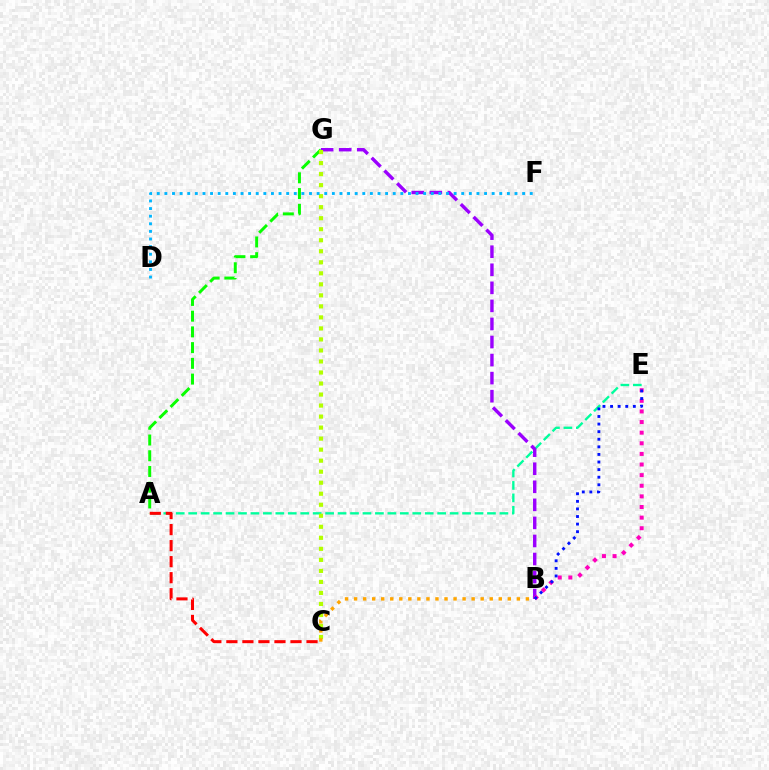{('A', 'E'): [{'color': '#00ff9d', 'line_style': 'dashed', 'thickness': 1.69}], ('B', 'G'): [{'color': '#9b00ff', 'line_style': 'dashed', 'thickness': 2.45}], ('A', 'G'): [{'color': '#08ff00', 'line_style': 'dashed', 'thickness': 2.14}], ('B', 'E'): [{'color': '#ff00bd', 'line_style': 'dotted', 'thickness': 2.88}, {'color': '#0010ff', 'line_style': 'dotted', 'thickness': 2.06}], ('C', 'G'): [{'color': '#b3ff00', 'line_style': 'dotted', 'thickness': 2.99}], ('D', 'F'): [{'color': '#00b5ff', 'line_style': 'dotted', 'thickness': 2.07}], ('A', 'C'): [{'color': '#ff0000', 'line_style': 'dashed', 'thickness': 2.18}], ('B', 'C'): [{'color': '#ffa500', 'line_style': 'dotted', 'thickness': 2.46}]}